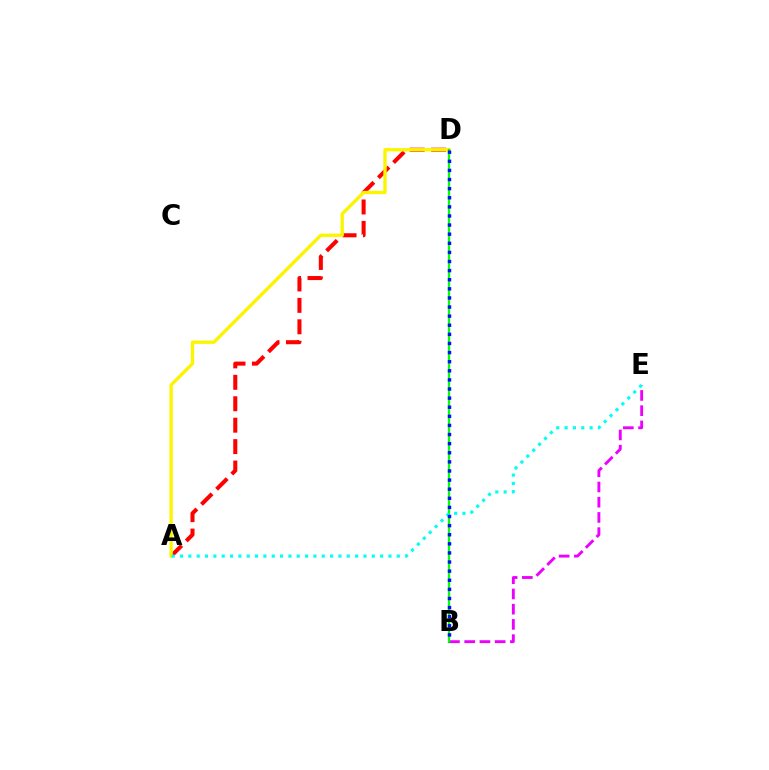{('A', 'D'): [{'color': '#ff0000', 'line_style': 'dashed', 'thickness': 2.91}, {'color': '#fcf500', 'line_style': 'solid', 'thickness': 2.41}], ('B', 'E'): [{'color': '#ee00ff', 'line_style': 'dashed', 'thickness': 2.07}], ('B', 'D'): [{'color': '#08ff00', 'line_style': 'solid', 'thickness': 1.63}, {'color': '#0010ff', 'line_style': 'dotted', 'thickness': 2.47}], ('A', 'E'): [{'color': '#00fff6', 'line_style': 'dotted', 'thickness': 2.27}]}